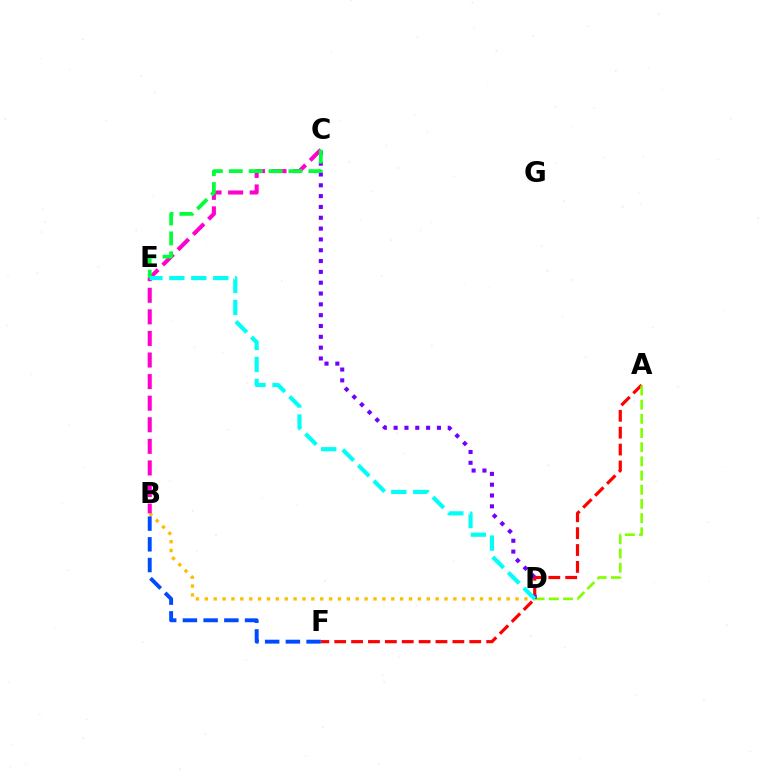{('A', 'F'): [{'color': '#ff0000', 'line_style': 'dashed', 'thickness': 2.29}], ('A', 'D'): [{'color': '#84ff00', 'line_style': 'dashed', 'thickness': 1.93}], ('B', 'D'): [{'color': '#ffbd00', 'line_style': 'dotted', 'thickness': 2.41}], ('C', 'D'): [{'color': '#7200ff', 'line_style': 'dotted', 'thickness': 2.94}], ('B', 'C'): [{'color': '#ff00cf', 'line_style': 'dashed', 'thickness': 2.93}], ('C', 'E'): [{'color': '#00ff39', 'line_style': 'dashed', 'thickness': 2.7}], ('B', 'F'): [{'color': '#004bff', 'line_style': 'dashed', 'thickness': 2.82}], ('D', 'E'): [{'color': '#00fff6', 'line_style': 'dashed', 'thickness': 2.98}]}